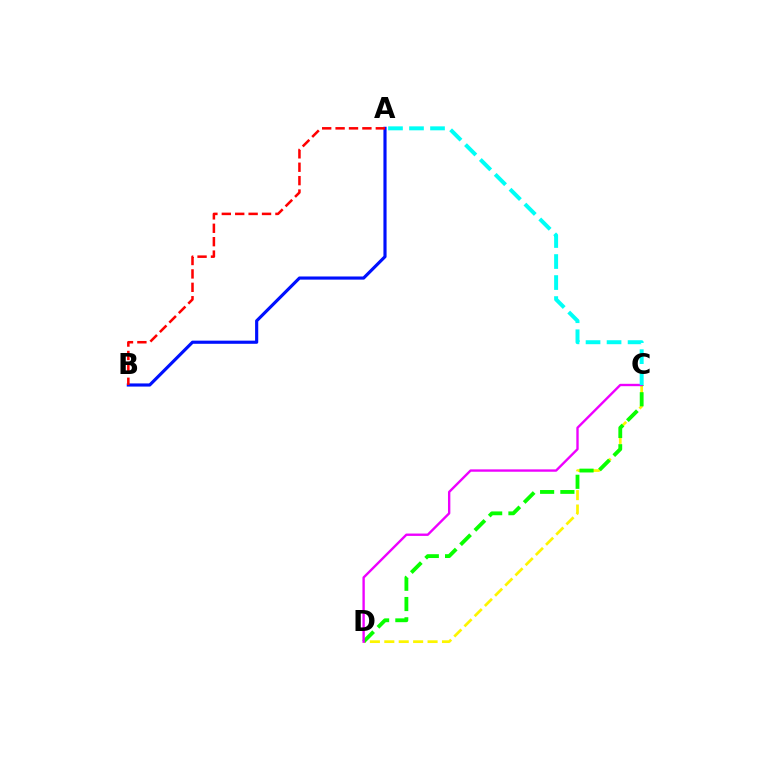{('A', 'B'): [{'color': '#0010ff', 'line_style': 'solid', 'thickness': 2.27}, {'color': '#ff0000', 'line_style': 'dashed', 'thickness': 1.82}], ('C', 'D'): [{'color': '#fcf500', 'line_style': 'dashed', 'thickness': 1.96}, {'color': '#08ff00', 'line_style': 'dashed', 'thickness': 2.75}, {'color': '#ee00ff', 'line_style': 'solid', 'thickness': 1.71}], ('A', 'C'): [{'color': '#00fff6', 'line_style': 'dashed', 'thickness': 2.86}]}